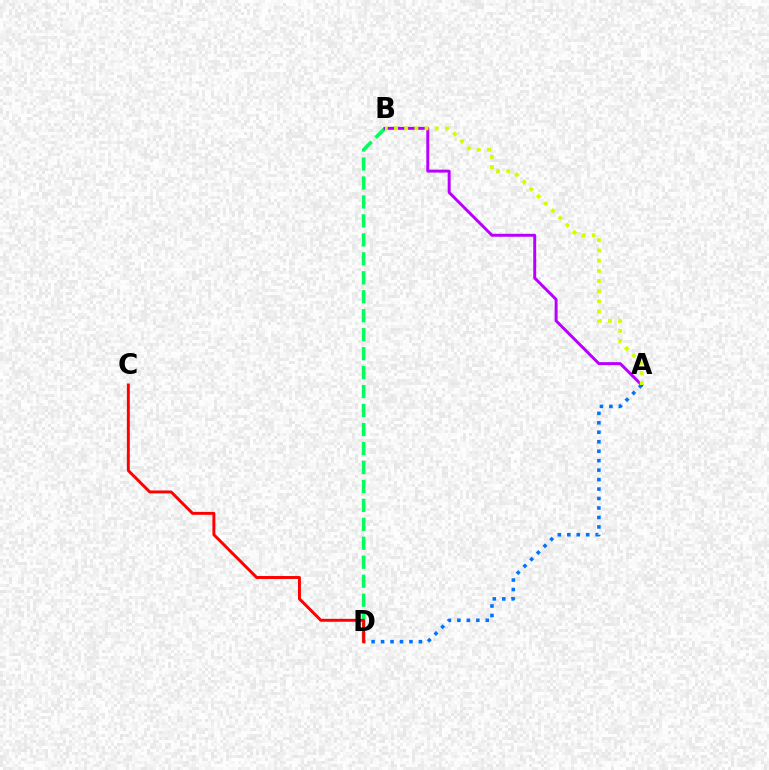{('B', 'D'): [{'color': '#00ff5c', 'line_style': 'dashed', 'thickness': 2.58}], ('A', 'B'): [{'color': '#b900ff', 'line_style': 'solid', 'thickness': 2.13}, {'color': '#d1ff00', 'line_style': 'dotted', 'thickness': 2.77}], ('A', 'D'): [{'color': '#0074ff', 'line_style': 'dotted', 'thickness': 2.57}], ('C', 'D'): [{'color': '#ff0000', 'line_style': 'solid', 'thickness': 2.11}]}